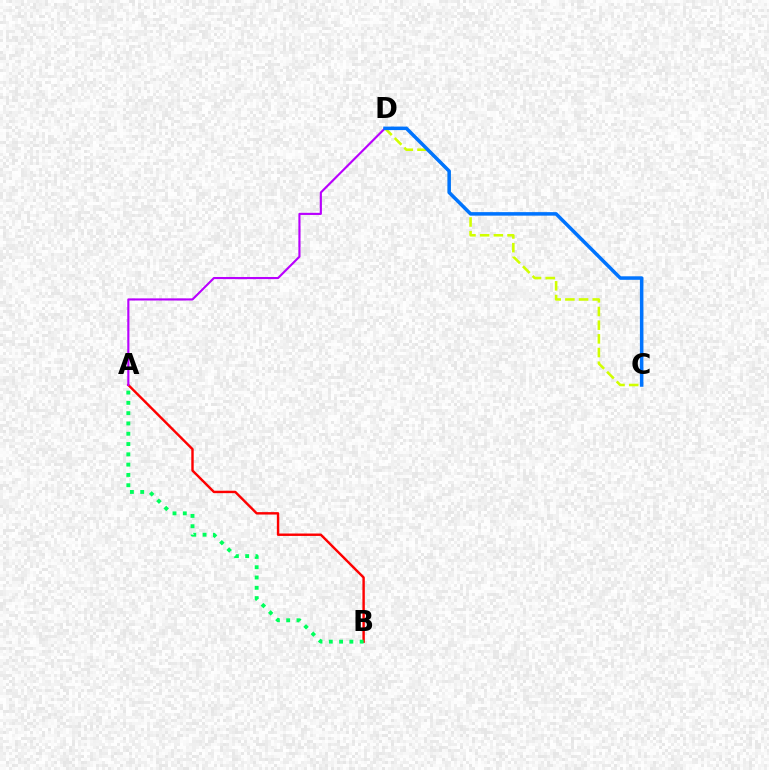{('C', 'D'): [{'color': '#d1ff00', 'line_style': 'dashed', 'thickness': 1.86}, {'color': '#0074ff', 'line_style': 'solid', 'thickness': 2.53}], ('A', 'B'): [{'color': '#ff0000', 'line_style': 'solid', 'thickness': 1.74}, {'color': '#00ff5c', 'line_style': 'dotted', 'thickness': 2.8}], ('A', 'D'): [{'color': '#b900ff', 'line_style': 'solid', 'thickness': 1.54}]}